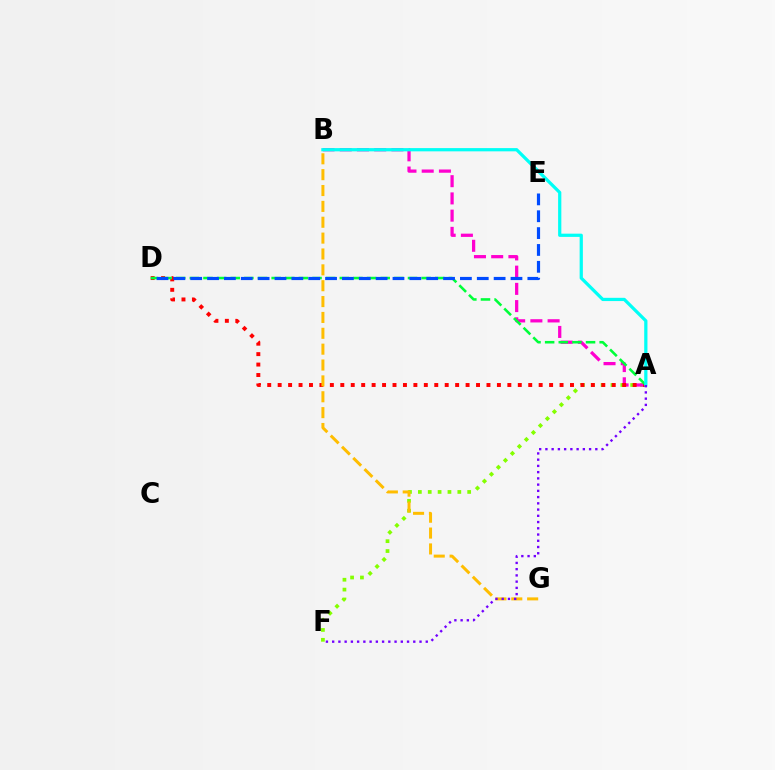{('A', 'F'): [{'color': '#84ff00', 'line_style': 'dotted', 'thickness': 2.68}, {'color': '#7200ff', 'line_style': 'dotted', 'thickness': 1.7}], ('A', 'B'): [{'color': '#ff00cf', 'line_style': 'dashed', 'thickness': 2.34}, {'color': '#00fff6', 'line_style': 'solid', 'thickness': 2.33}], ('A', 'D'): [{'color': '#ff0000', 'line_style': 'dotted', 'thickness': 2.84}, {'color': '#00ff39', 'line_style': 'dashed', 'thickness': 1.85}], ('B', 'G'): [{'color': '#ffbd00', 'line_style': 'dashed', 'thickness': 2.16}], ('D', 'E'): [{'color': '#004bff', 'line_style': 'dashed', 'thickness': 2.29}]}